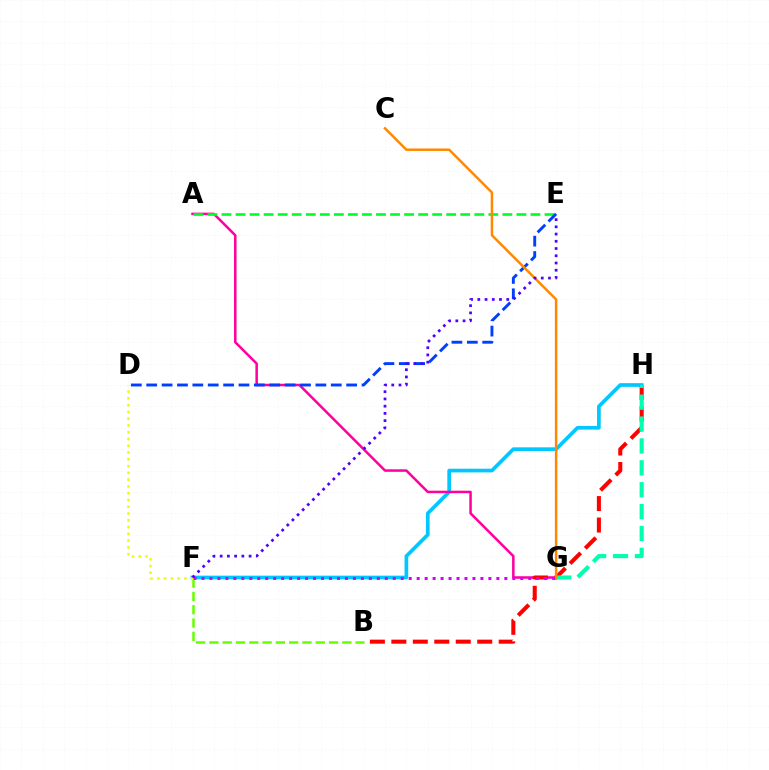{('F', 'H'): [{'color': '#00c7ff', 'line_style': 'solid', 'thickness': 2.65}], ('B', 'F'): [{'color': '#66ff00', 'line_style': 'dashed', 'thickness': 1.81}], ('A', 'G'): [{'color': '#ff00a0', 'line_style': 'solid', 'thickness': 1.81}], ('B', 'H'): [{'color': '#ff0000', 'line_style': 'dashed', 'thickness': 2.92}], ('F', 'G'): [{'color': '#d600ff', 'line_style': 'dotted', 'thickness': 2.17}], ('A', 'E'): [{'color': '#00ff27', 'line_style': 'dashed', 'thickness': 1.91}], ('G', 'H'): [{'color': '#00ffaf', 'line_style': 'dashed', 'thickness': 2.97}], ('D', 'E'): [{'color': '#003fff', 'line_style': 'dashed', 'thickness': 2.09}], ('C', 'G'): [{'color': '#ff8800', 'line_style': 'solid', 'thickness': 1.79}], ('D', 'F'): [{'color': '#eeff00', 'line_style': 'dotted', 'thickness': 1.84}], ('E', 'F'): [{'color': '#4f00ff', 'line_style': 'dotted', 'thickness': 1.96}]}